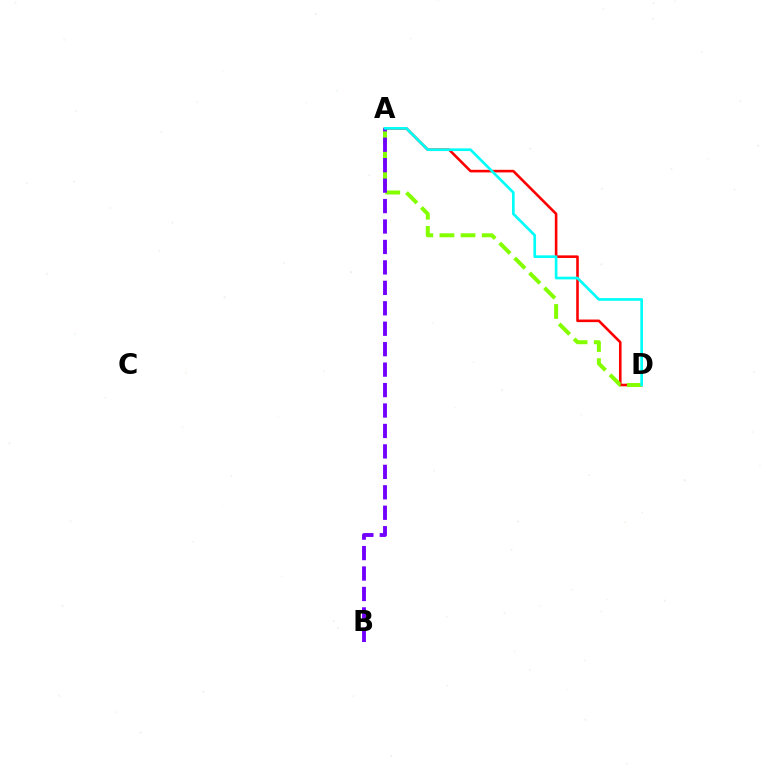{('A', 'D'): [{'color': '#ff0000', 'line_style': 'solid', 'thickness': 1.86}, {'color': '#84ff00', 'line_style': 'dashed', 'thickness': 2.87}, {'color': '#00fff6', 'line_style': 'solid', 'thickness': 1.92}], ('A', 'B'): [{'color': '#7200ff', 'line_style': 'dashed', 'thickness': 2.78}]}